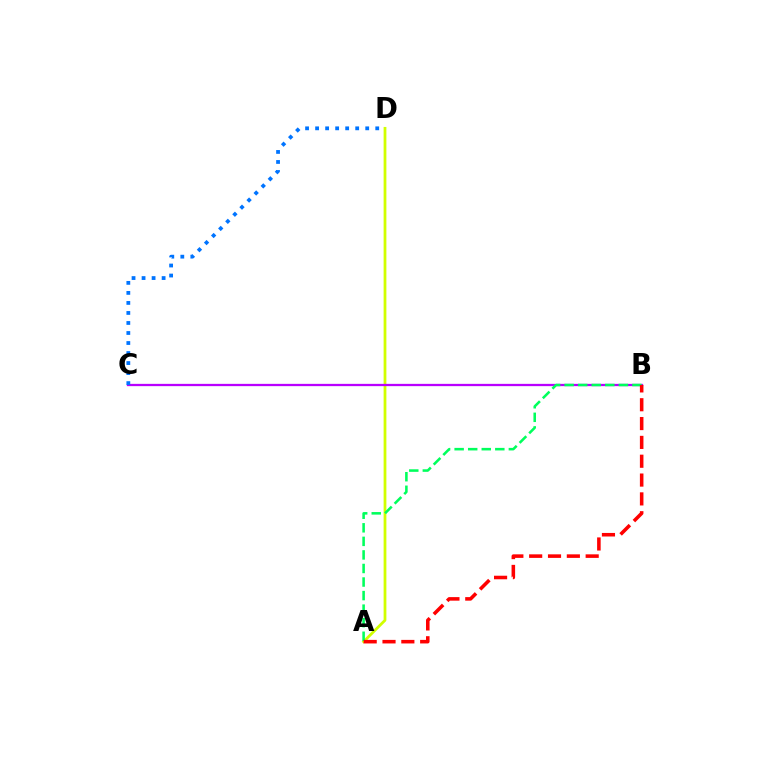{('A', 'D'): [{'color': '#d1ff00', 'line_style': 'solid', 'thickness': 2.0}], ('B', 'C'): [{'color': '#b900ff', 'line_style': 'solid', 'thickness': 1.64}], ('A', 'B'): [{'color': '#00ff5c', 'line_style': 'dashed', 'thickness': 1.84}, {'color': '#ff0000', 'line_style': 'dashed', 'thickness': 2.56}], ('C', 'D'): [{'color': '#0074ff', 'line_style': 'dotted', 'thickness': 2.72}]}